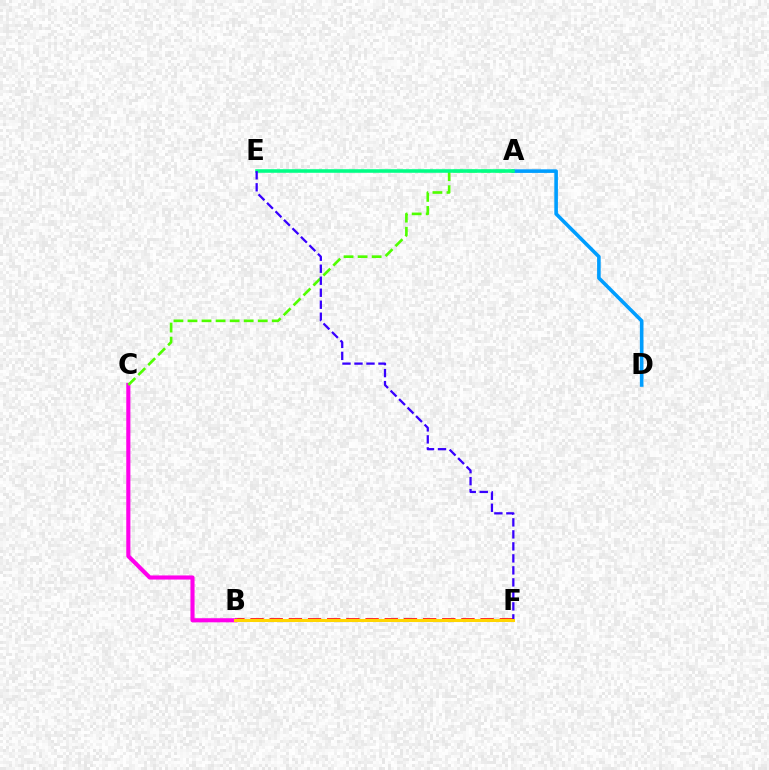{('B', 'F'): [{'color': '#ff0000', 'line_style': 'dashed', 'thickness': 2.6}, {'color': '#ffd500', 'line_style': 'solid', 'thickness': 2.19}], ('A', 'D'): [{'color': '#009eff', 'line_style': 'solid', 'thickness': 2.59}], ('B', 'C'): [{'color': '#ff00ed', 'line_style': 'solid', 'thickness': 2.96}], ('A', 'C'): [{'color': '#4fff00', 'line_style': 'dashed', 'thickness': 1.91}], ('A', 'E'): [{'color': '#00ff86', 'line_style': 'solid', 'thickness': 2.57}], ('E', 'F'): [{'color': '#3700ff', 'line_style': 'dashed', 'thickness': 1.63}]}